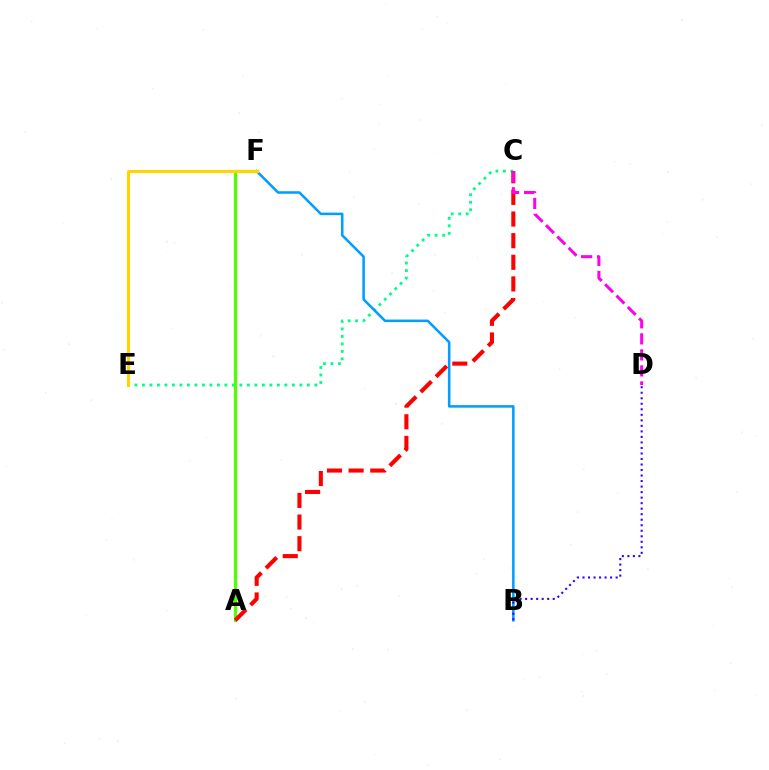{('C', 'E'): [{'color': '#00ff86', 'line_style': 'dotted', 'thickness': 2.04}], ('B', 'F'): [{'color': '#009eff', 'line_style': 'solid', 'thickness': 1.83}], ('A', 'F'): [{'color': '#4fff00', 'line_style': 'solid', 'thickness': 2.33}], ('B', 'D'): [{'color': '#3700ff', 'line_style': 'dotted', 'thickness': 1.5}], ('A', 'C'): [{'color': '#ff0000', 'line_style': 'dashed', 'thickness': 2.94}], ('C', 'D'): [{'color': '#ff00ed', 'line_style': 'dashed', 'thickness': 2.18}], ('E', 'F'): [{'color': '#ffd500', 'line_style': 'solid', 'thickness': 2.22}]}